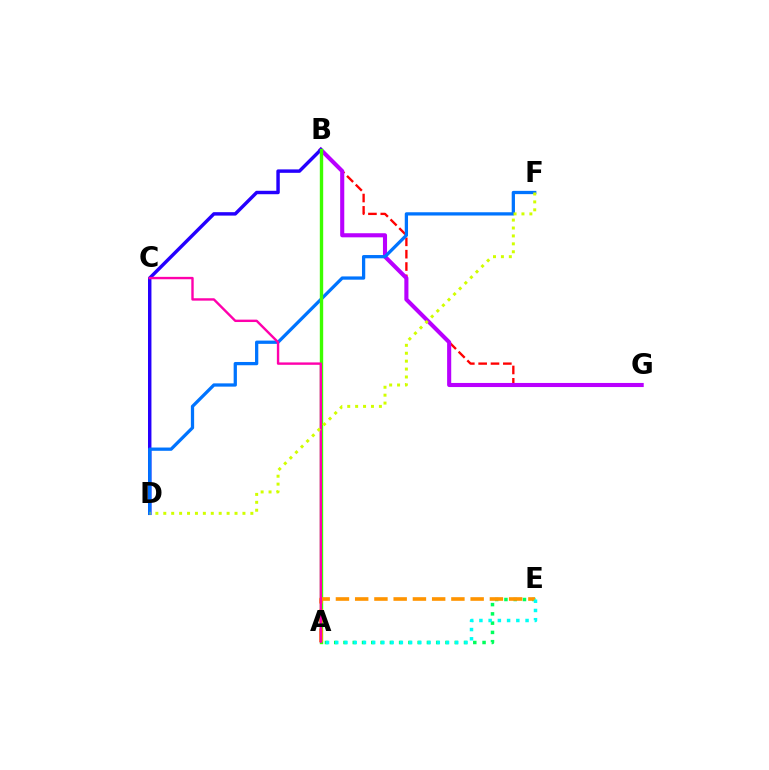{('B', 'G'): [{'color': '#ff0000', 'line_style': 'dashed', 'thickness': 1.68}, {'color': '#b900ff', 'line_style': 'solid', 'thickness': 2.95}], ('B', 'D'): [{'color': '#2500ff', 'line_style': 'solid', 'thickness': 2.47}], ('A', 'E'): [{'color': '#00ff5c', 'line_style': 'dotted', 'thickness': 2.52}, {'color': '#ff9400', 'line_style': 'dashed', 'thickness': 2.61}, {'color': '#00fff6', 'line_style': 'dotted', 'thickness': 2.51}], ('D', 'F'): [{'color': '#0074ff', 'line_style': 'solid', 'thickness': 2.35}, {'color': '#d1ff00', 'line_style': 'dotted', 'thickness': 2.15}], ('A', 'B'): [{'color': '#3dff00', 'line_style': 'solid', 'thickness': 2.43}], ('A', 'C'): [{'color': '#ff00ac', 'line_style': 'solid', 'thickness': 1.72}]}